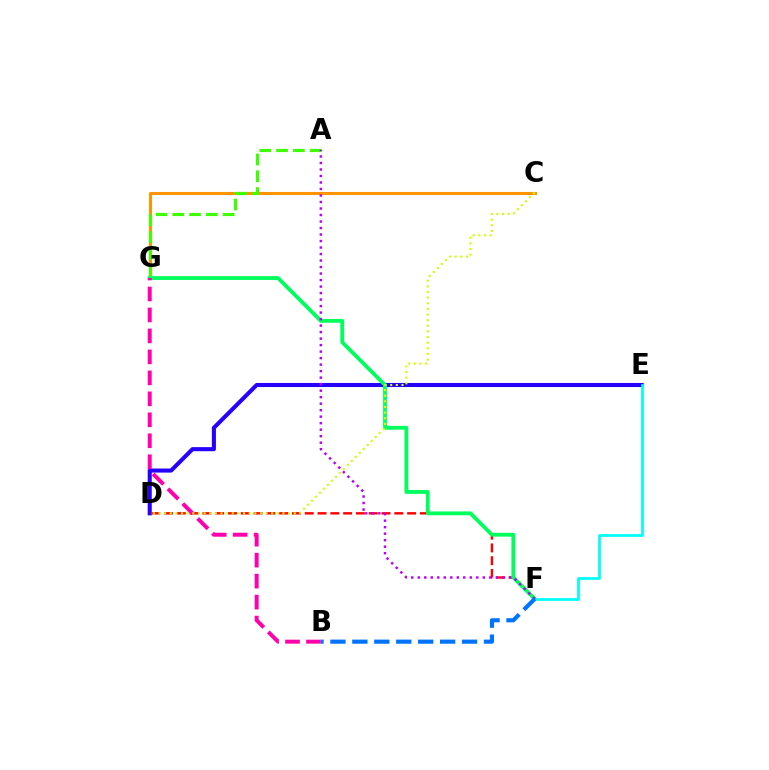{('D', 'E'): [{'color': '#2500ff', 'line_style': 'solid', 'thickness': 2.93}], ('C', 'G'): [{'color': '#ff9400', 'line_style': 'solid', 'thickness': 2.21}], ('A', 'G'): [{'color': '#3dff00', 'line_style': 'dashed', 'thickness': 2.28}], ('D', 'F'): [{'color': '#ff0000', 'line_style': 'dashed', 'thickness': 1.74}], ('F', 'G'): [{'color': '#00ff5c', 'line_style': 'solid', 'thickness': 2.75}], ('E', 'F'): [{'color': '#00fff6', 'line_style': 'solid', 'thickness': 1.97}], ('A', 'F'): [{'color': '#b900ff', 'line_style': 'dotted', 'thickness': 1.77}], ('B', 'G'): [{'color': '#ff00ac', 'line_style': 'dashed', 'thickness': 2.85}], ('C', 'D'): [{'color': '#d1ff00', 'line_style': 'dotted', 'thickness': 1.53}], ('B', 'F'): [{'color': '#0074ff', 'line_style': 'dashed', 'thickness': 2.98}]}